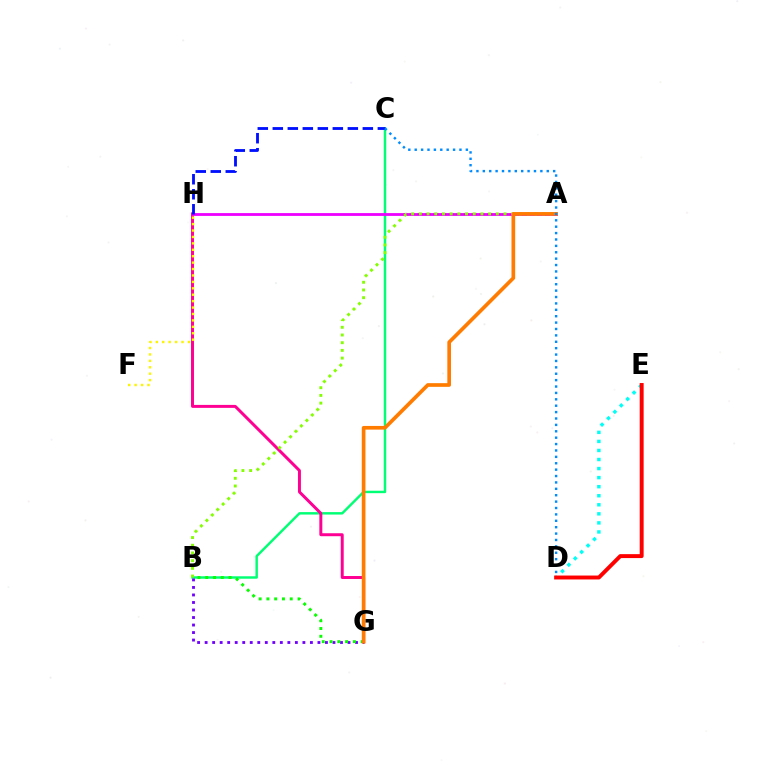{('B', 'C'): [{'color': '#00ff74', 'line_style': 'solid', 'thickness': 1.76}], ('B', 'G'): [{'color': '#7200ff', 'line_style': 'dotted', 'thickness': 2.04}, {'color': '#08ff00', 'line_style': 'dotted', 'thickness': 2.11}], ('G', 'H'): [{'color': '#ff0094', 'line_style': 'solid', 'thickness': 2.14}], ('A', 'H'): [{'color': '#ee00ff', 'line_style': 'solid', 'thickness': 2.03}], ('F', 'H'): [{'color': '#fcf500', 'line_style': 'dotted', 'thickness': 1.74}], ('D', 'E'): [{'color': '#00fff6', 'line_style': 'dotted', 'thickness': 2.46}, {'color': '#ff0000', 'line_style': 'solid', 'thickness': 2.83}], ('A', 'B'): [{'color': '#84ff00', 'line_style': 'dotted', 'thickness': 2.09}], ('A', 'G'): [{'color': '#ff7c00', 'line_style': 'solid', 'thickness': 2.64}], ('C', 'H'): [{'color': '#0010ff', 'line_style': 'dashed', 'thickness': 2.04}], ('C', 'D'): [{'color': '#008cff', 'line_style': 'dotted', 'thickness': 1.74}]}